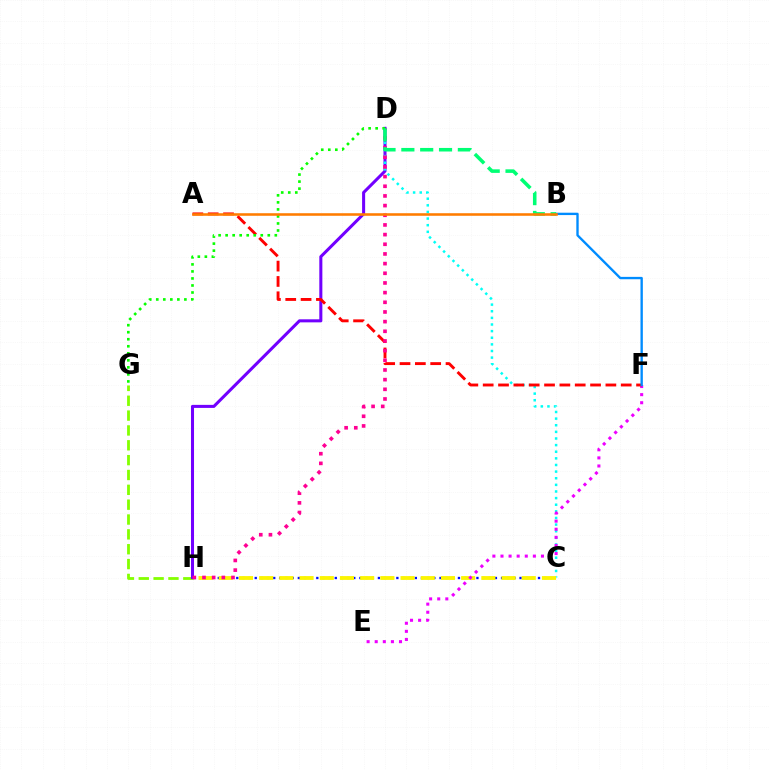{('G', 'H'): [{'color': '#84ff00', 'line_style': 'dashed', 'thickness': 2.02}], ('C', 'H'): [{'color': '#0010ff', 'line_style': 'dotted', 'thickness': 1.67}, {'color': '#fcf500', 'line_style': 'dashed', 'thickness': 2.74}], ('D', 'H'): [{'color': '#7200ff', 'line_style': 'solid', 'thickness': 2.19}, {'color': '#ff0094', 'line_style': 'dotted', 'thickness': 2.63}], ('C', 'D'): [{'color': '#00fff6', 'line_style': 'dotted', 'thickness': 1.8}], ('E', 'F'): [{'color': '#ee00ff', 'line_style': 'dotted', 'thickness': 2.2}], ('A', 'F'): [{'color': '#ff0000', 'line_style': 'dashed', 'thickness': 2.08}], ('B', 'F'): [{'color': '#008cff', 'line_style': 'solid', 'thickness': 1.7}], ('D', 'G'): [{'color': '#08ff00', 'line_style': 'dotted', 'thickness': 1.91}], ('B', 'D'): [{'color': '#00ff74', 'line_style': 'dashed', 'thickness': 2.56}], ('A', 'B'): [{'color': '#ff7c00', 'line_style': 'solid', 'thickness': 1.85}]}